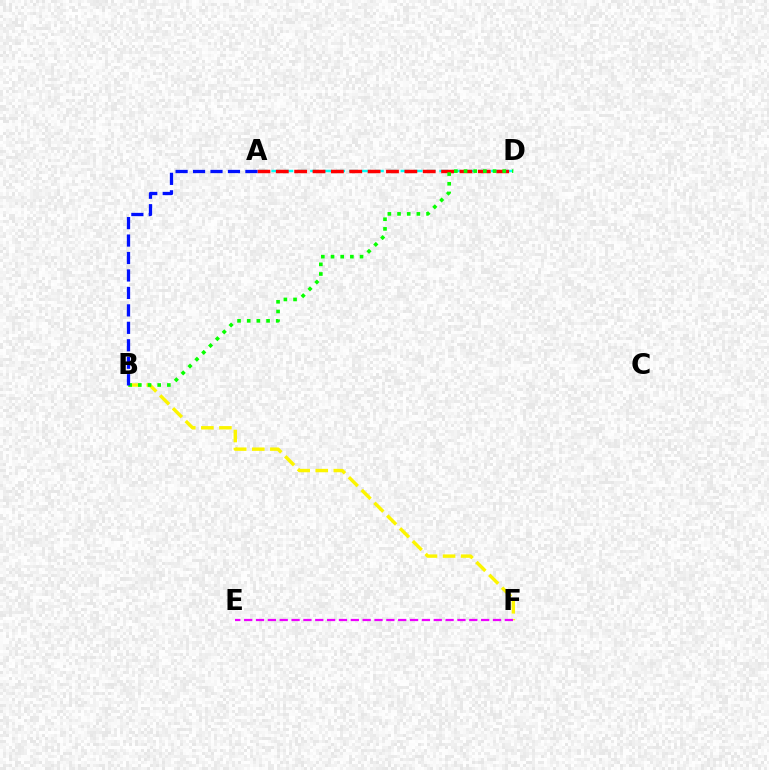{('B', 'F'): [{'color': '#fcf500', 'line_style': 'dashed', 'thickness': 2.46}], ('E', 'F'): [{'color': '#ee00ff', 'line_style': 'dashed', 'thickness': 1.61}], ('A', 'D'): [{'color': '#00fff6', 'line_style': 'dashed', 'thickness': 1.76}, {'color': '#ff0000', 'line_style': 'dashed', 'thickness': 2.5}], ('B', 'D'): [{'color': '#08ff00', 'line_style': 'dotted', 'thickness': 2.63}], ('A', 'B'): [{'color': '#0010ff', 'line_style': 'dashed', 'thickness': 2.37}]}